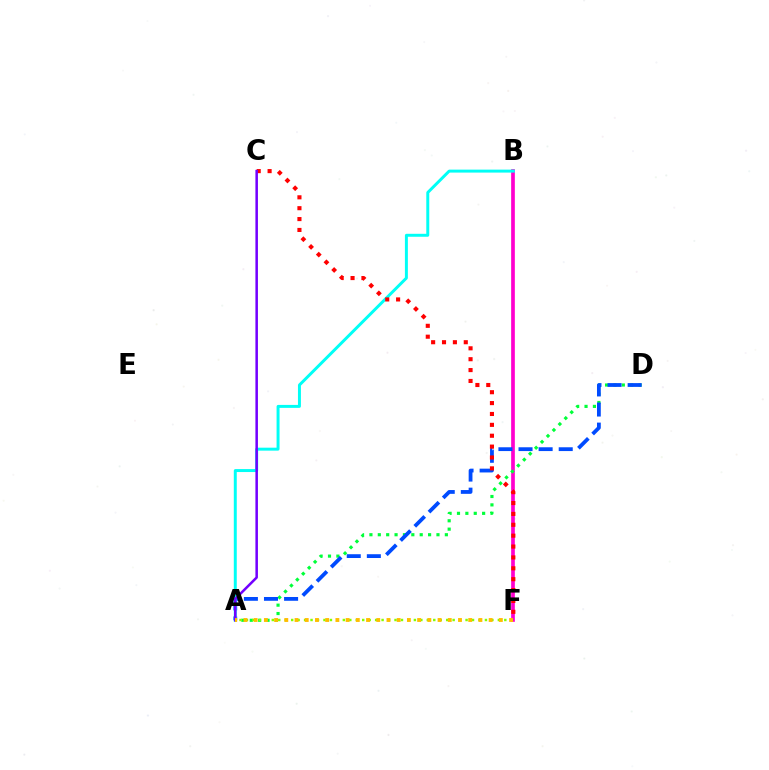{('B', 'F'): [{'color': '#ff00cf', 'line_style': 'solid', 'thickness': 2.65}], ('A', 'D'): [{'color': '#00ff39', 'line_style': 'dotted', 'thickness': 2.28}, {'color': '#004bff', 'line_style': 'dashed', 'thickness': 2.73}], ('A', 'B'): [{'color': '#00fff6', 'line_style': 'solid', 'thickness': 2.14}], ('C', 'F'): [{'color': '#ff0000', 'line_style': 'dotted', 'thickness': 2.96}], ('A', 'C'): [{'color': '#7200ff', 'line_style': 'solid', 'thickness': 1.82}], ('A', 'F'): [{'color': '#84ff00', 'line_style': 'dotted', 'thickness': 1.75}, {'color': '#ffbd00', 'line_style': 'dotted', 'thickness': 2.78}]}